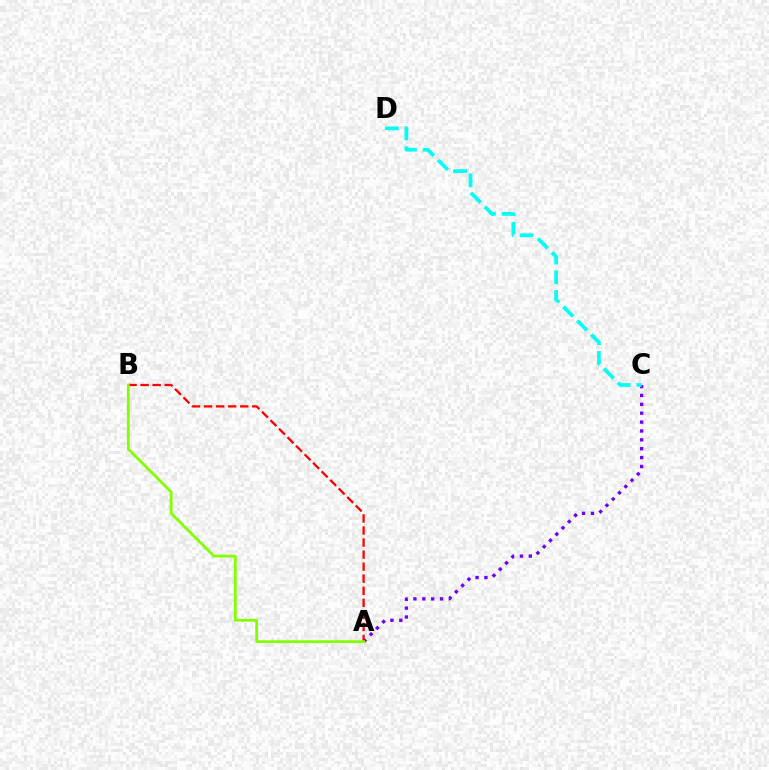{('A', 'C'): [{'color': '#7200ff', 'line_style': 'dotted', 'thickness': 2.41}], ('A', 'B'): [{'color': '#ff0000', 'line_style': 'dashed', 'thickness': 1.64}, {'color': '#84ff00', 'line_style': 'solid', 'thickness': 2.01}], ('C', 'D'): [{'color': '#00fff6', 'line_style': 'dashed', 'thickness': 2.67}]}